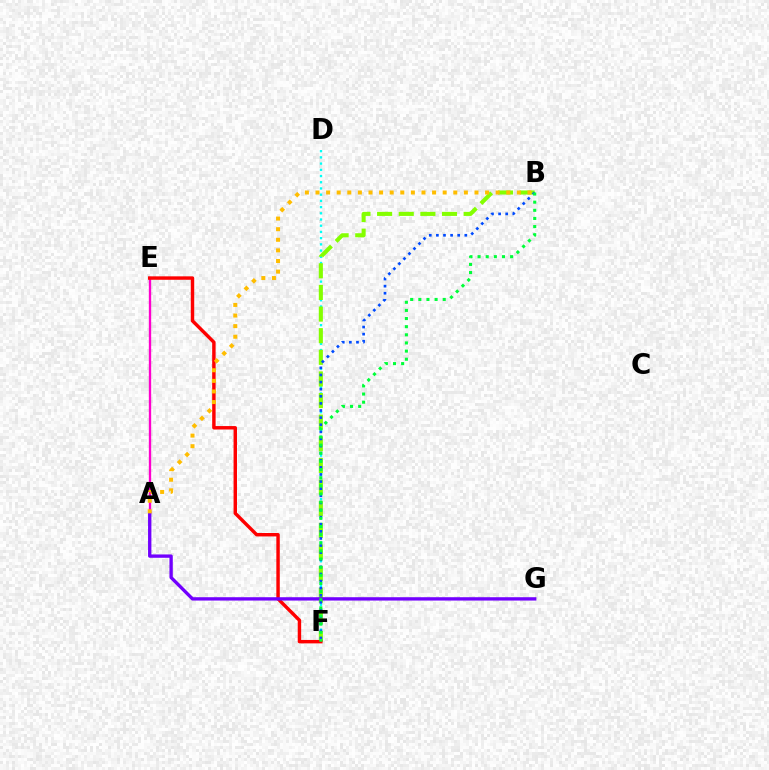{('A', 'E'): [{'color': '#ff00cf', 'line_style': 'solid', 'thickness': 1.69}], ('D', 'F'): [{'color': '#00fff6', 'line_style': 'dotted', 'thickness': 1.69}], ('B', 'F'): [{'color': '#84ff00', 'line_style': 'dashed', 'thickness': 2.94}, {'color': '#004bff', 'line_style': 'dotted', 'thickness': 1.93}, {'color': '#00ff39', 'line_style': 'dotted', 'thickness': 2.21}], ('E', 'F'): [{'color': '#ff0000', 'line_style': 'solid', 'thickness': 2.47}], ('A', 'G'): [{'color': '#7200ff', 'line_style': 'solid', 'thickness': 2.4}], ('A', 'B'): [{'color': '#ffbd00', 'line_style': 'dotted', 'thickness': 2.88}]}